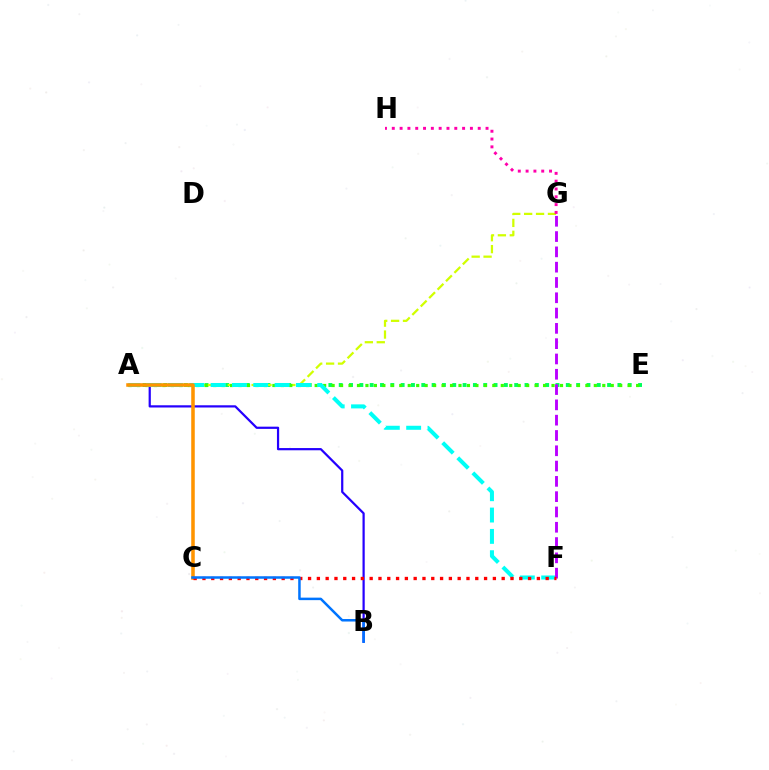{('A', 'E'): [{'color': '#00ff5c', 'line_style': 'dotted', 'thickness': 2.8}, {'color': '#3dff00', 'line_style': 'dotted', 'thickness': 2.3}], ('A', 'G'): [{'color': '#d1ff00', 'line_style': 'dashed', 'thickness': 1.62}], ('A', 'B'): [{'color': '#2500ff', 'line_style': 'solid', 'thickness': 1.6}], ('A', 'F'): [{'color': '#00fff6', 'line_style': 'dashed', 'thickness': 2.9}], ('F', 'G'): [{'color': '#b900ff', 'line_style': 'dashed', 'thickness': 2.08}], ('G', 'H'): [{'color': '#ff00ac', 'line_style': 'dotted', 'thickness': 2.12}], ('A', 'C'): [{'color': '#ff9400', 'line_style': 'solid', 'thickness': 2.55}], ('C', 'F'): [{'color': '#ff0000', 'line_style': 'dotted', 'thickness': 2.39}], ('B', 'C'): [{'color': '#0074ff', 'line_style': 'solid', 'thickness': 1.8}]}